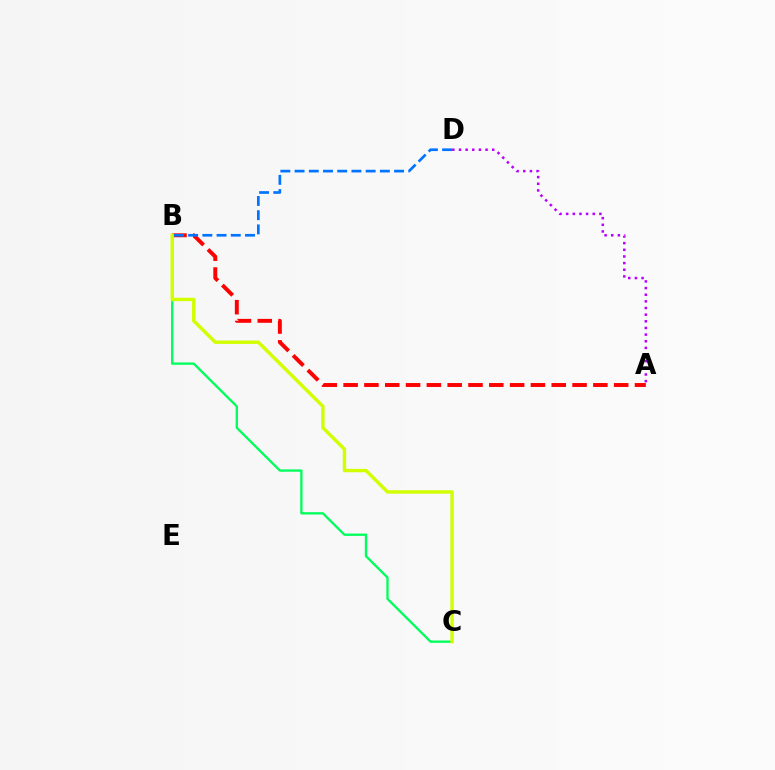{('B', 'C'): [{'color': '#00ff5c', 'line_style': 'solid', 'thickness': 1.68}, {'color': '#d1ff00', 'line_style': 'solid', 'thickness': 2.46}], ('A', 'D'): [{'color': '#b900ff', 'line_style': 'dotted', 'thickness': 1.81}], ('A', 'B'): [{'color': '#ff0000', 'line_style': 'dashed', 'thickness': 2.83}], ('B', 'D'): [{'color': '#0074ff', 'line_style': 'dashed', 'thickness': 1.93}]}